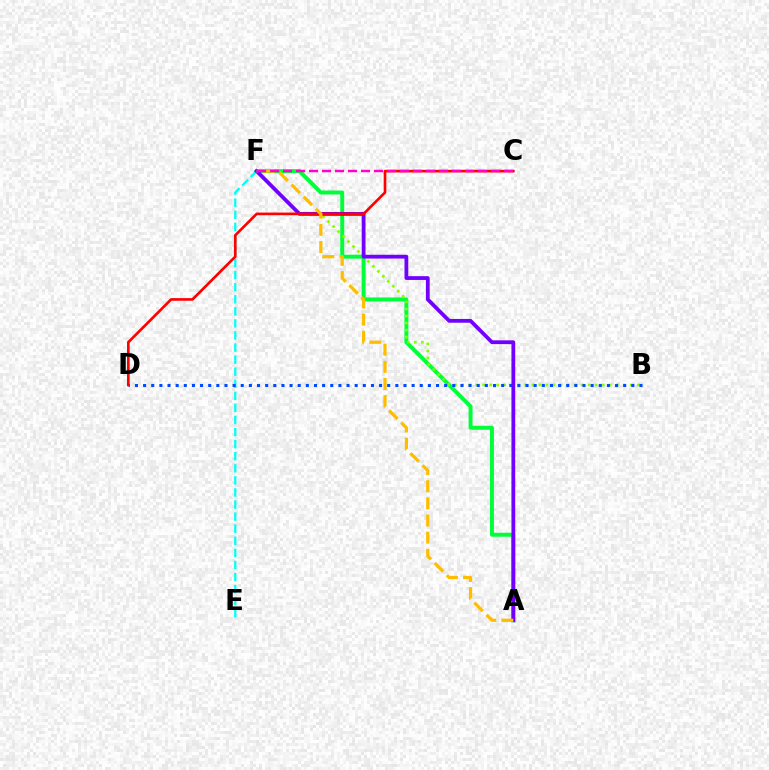{('A', 'F'): [{'color': '#00ff39', 'line_style': 'solid', 'thickness': 2.85}, {'color': '#7200ff', 'line_style': 'solid', 'thickness': 2.73}, {'color': '#ffbd00', 'line_style': 'dashed', 'thickness': 2.33}], ('E', 'F'): [{'color': '#00fff6', 'line_style': 'dashed', 'thickness': 1.64}], ('B', 'F'): [{'color': '#84ff00', 'line_style': 'dotted', 'thickness': 1.91}], ('B', 'D'): [{'color': '#004bff', 'line_style': 'dotted', 'thickness': 2.21}], ('C', 'D'): [{'color': '#ff0000', 'line_style': 'solid', 'thickness': 1.9}], ('C', 'F'): [{'color': '#ff00cf', 'line_style': 'dashed', 'thickness': 1.77}]}